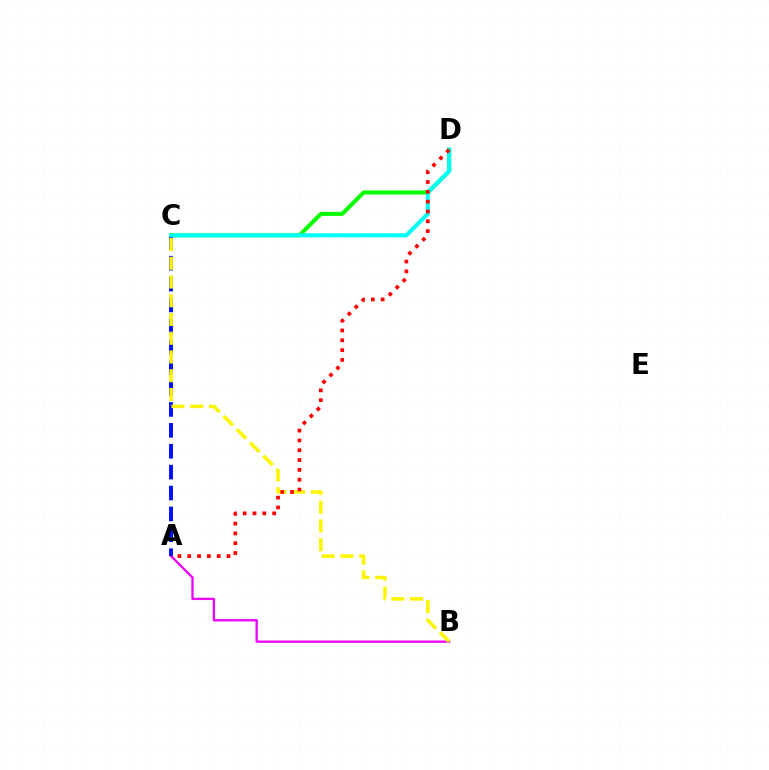{('C', 'D'): [{'color': '#08ff00', 'line_style': 'solid', 'thickness': 2.91}, {'color': '#00fff6', 'line_style': 'solid', 'thickness': 2.91}], ('A', 'B'): [{'color': '#ee00ff', 'line_style': 'solid', 'thickness': 1.66}], ('A', 'C'): [{'color': '#0010ff', 'line_style': 'dashed', 'thickness': 2.84}], ('B', 'C'): [{'color': '#fcf500', 'line_style': 'dashed', 'thickness': 2.55}], ('A', 'D'): [{'color': '#ff0000', 'line_style': 'dotted', 'thickness': 2.67}]}